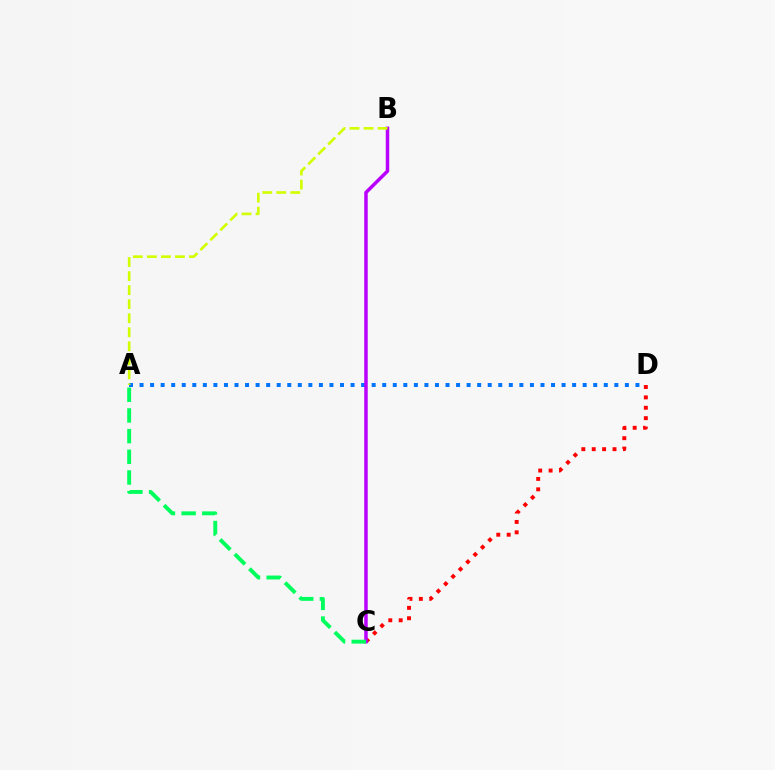{('C', 'D'): [{'color': '#ff0000', 'line_style': 'dotted', 'thickness': 2.82}], ('A', 'D'): [{'color': '#0074ff', 'line_style': 'dotted', 'thickness': 2.87}], ('B', 'C'): [{'color': '#b900ff', 'line_style': 'solid', 'thickness': 2.51}], ('A', 'C'): [{'color': '#00ff5c', 'line_style': 'dashed', 'thickness': 2.81}], ('A', 'B'): [{'color': '#d1ff00', 'line_style': 'dashed', 'thickness': 1.91}]}